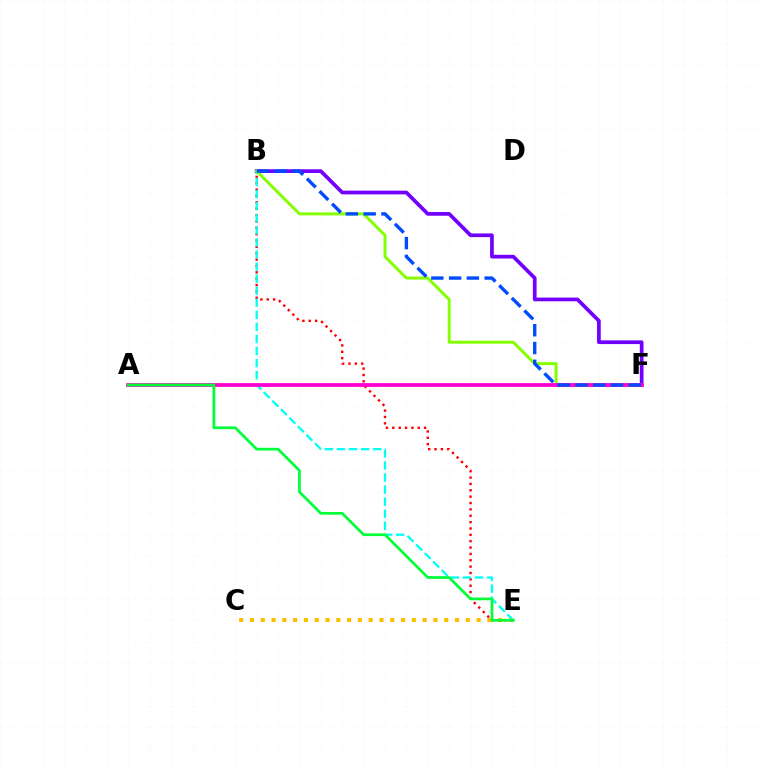{('C', 'E'): [{'color': '#ffbd00', 'line_style': 'dotted', 'thickness': 2.93}], ('B', 'E'): [{'color': '#ff0000', 'line_style': 'dotted', 'thickness': 1.73}, {'color': '#00fff6', 'line_style': 'dashed', 'thickness': 1.64}], ('B', 'F'): [{'color': '#7200ff', 'line_style': 'solid', 'thickness': 2.67}, {'color': '#84ff00', 'line_style': 'solid', 'thickness': 2.12}, {'color': '#004bff', 'line_style': 'dashed', 'thickness': 2.42}], ('A', 'F'): [{'color': '#ff00cf', 'line_style': 'solid', 'thickness': 2.72}], ('A', 'E'): [{'color': '#00ff39', 'line_style': 'solid', 'thickness': 1.96}]}